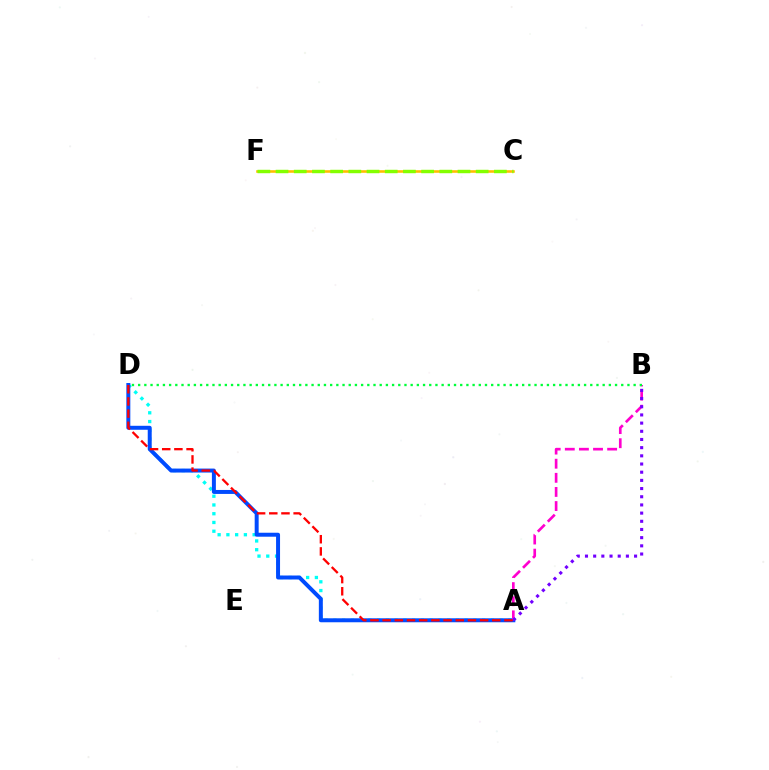{('A', 'D'): [{'color': '#00fff6', 'line_style': 'dotted', 'thickness': 2.38}, {'color': '#004bff', 'line_style': 'solid', 'thickness': 2.86}, {'color': '#ff0000', 'line_style': 'dashed', 'thickness': 1.65}], ('C', 'F'): [{'color': '#ffbd00', 'line_style': 'solid', 'thickness': 1.86}, {'color': '#84ff00', 'line_style': 'dashed', 'thickness': 2.47}], ('A', 'B'): [{'color': '#ff00cf', 'line_style': 'dashed', 'thickness': 1.92}, {'color': '#7200ff', 'line_style': 'dotted', 'thickness': 2.22}], ('B', 'D'): [{'color': '#00ff39', 'line_style': 'dotted', 'thickness': 1.68}]}